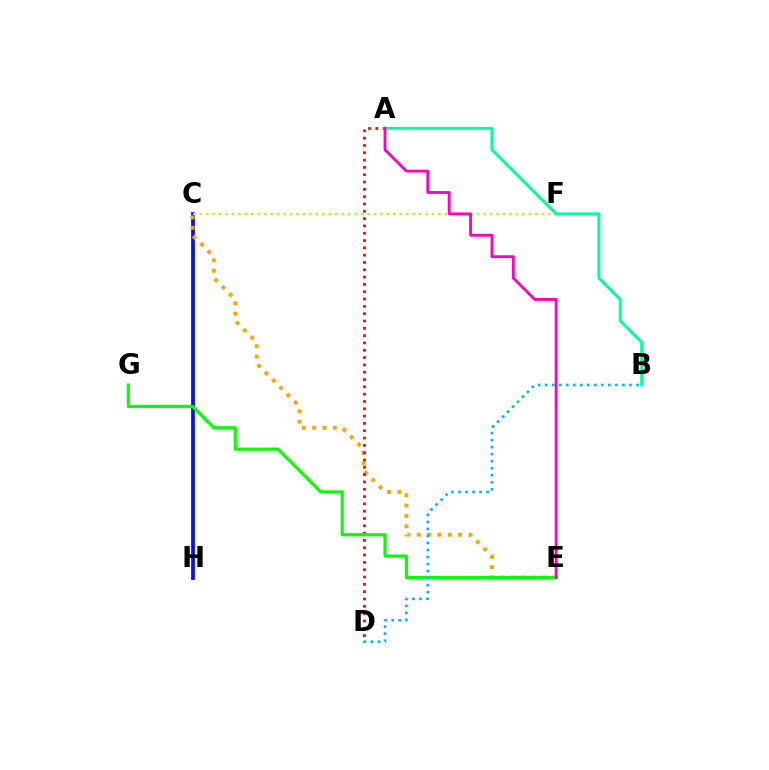{('C', 'H'): [{'color': '#9b00ff', 'line_style': 'solid', 'thickness': 1.6}, {'color': '#0010ff', 'line_style': 'solid', 'thickness': 2.66}], ('C', 'F'): [{'color': '#b3ff00', 'line_style': 'dotted', 'thickness': 1.75}], ('C', 'E'): [{'color': '#ffa500', 'line_style': 'dotted', 'thickness': 2.81}], ('A', 'D'): [{'color': '#ff0000', 'line_style': 'dotted', 'thickness': 1.99}], ('A', 'B'): [{'color': '#00ff9d', 'line_style': 'solid', 'thickness': 2.13}], ('E', 'G'): [{'color': '#08ff00', 'line_style': 'solid', 'thickness': 2.27}], ('B', 'D'): [{'color': '#00b5ff', 'line_style': 'dotted', 'thickness': 1.91}], ('A', 'E'): [{'color': '#ff00bd', 'line_style': 'solid', 'thickness': 2.04}]}